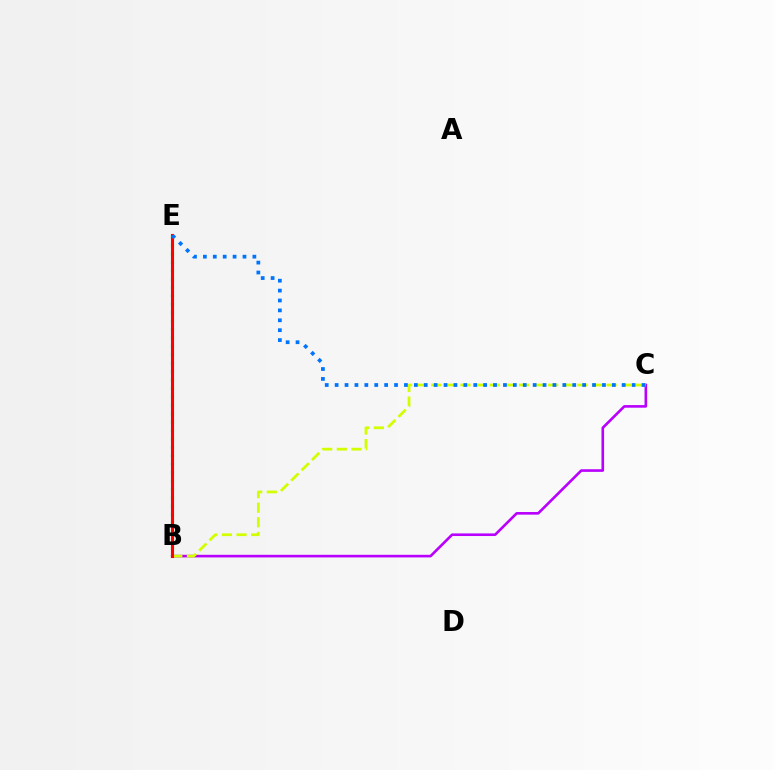{('B', 'C'): [{'color': '#b900ff', 'line_style': 'solid', 'thickness': 1.89}, {'color': '#d1ff00', 'line_style': 'dashed', 'thickness': 1.98}], ('B', 'E'): [{'color': '#00ff5c', 'line_style': 'dotted', 'thickness': 2.29}, {'color': '#ff0000', 'line_style': 'solid', 'thickness': 2.22}], ('C', 'E'): [{'color': '#0074ff', 'line_style': 'dotted', 'thickness': 2.69}]}